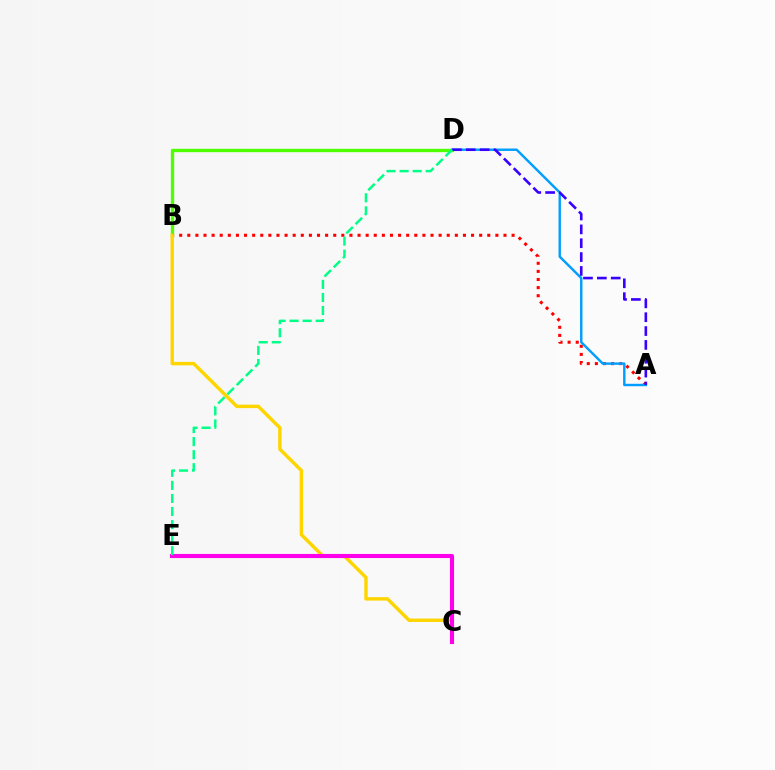{('B', 'D'): [{'color': '#4fff00', 'line_style': 'solid', 'thickness': 2.42}], ('A', 'B'): [{'color': '#ff0000', 'line_style': 'dotted', 'thickness': 2.2}], ('B', 'C'): [{'color': '#ffd500', 'line_style': 'solid', 'thickness': 2.47}], ('A', 'D'): [{'color': '#009eff', 'line_style': 'solid', 'thickness': 1.74}, {'color': '#3700ff', 'line_style': 'dashed', 'thickness': 1.88}], ('C', 'E'): [{'color': '#ff00ed', 'line_style': 'solid', 'thickness': 2.96}], ('D', 'E'): [{'color': '#00ff86', 'line_style': 'dashed', 'thickness': 1.77}]}